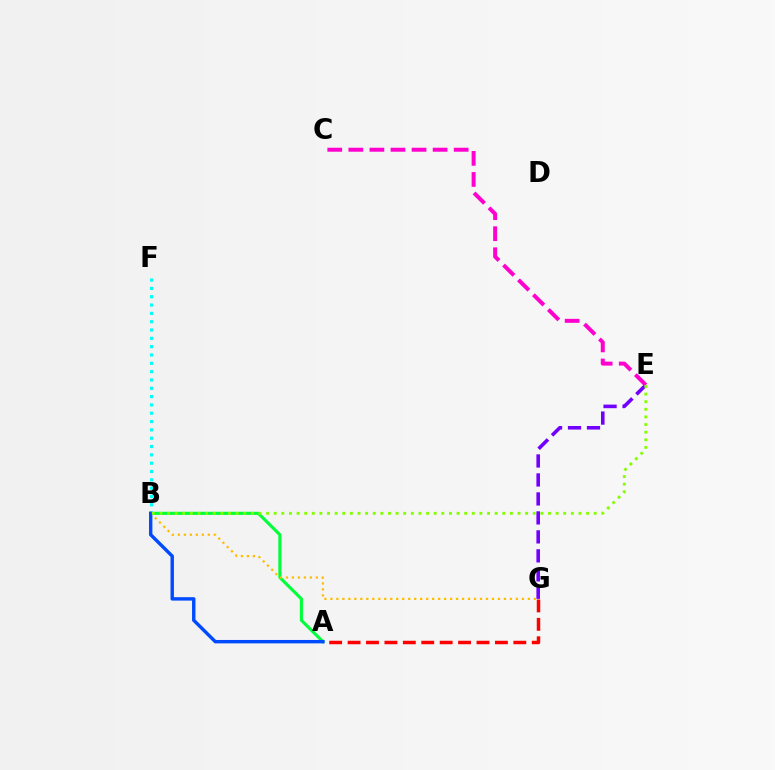{('E', 'G'): [{'color': '#7200ff', 'line_style': 'dashed', 'thickness': 2.58}], ('A', 'G'): [{'color': '#ff0000', 'line_style': 'dashed', 'thickness': 2.5}], ('C', 'E'): [{'color': '#ff00cf', 'line_style': 'dashed', 'thickness': 2.86}], ('A', 'B'): [{'color': '#00ff39', 'line_style': 'solid', 'thickness': 2.23}, {'color': '#004bff', 'line_style': 'solid', 'thickness': 2.45}], ('B', 'G'): [{'color': '#ffbd00', 'line_style': 'dotted', 'thickness': 1.63}], ('B', 'F'): [{'color': '#00fff6', 'line_style': 'dotted', 'thickness': 2.26}], ('B', 'E'): [{'color': '#84ff00', 'line_style': 'dotted', 'thickness': 2.07}]}